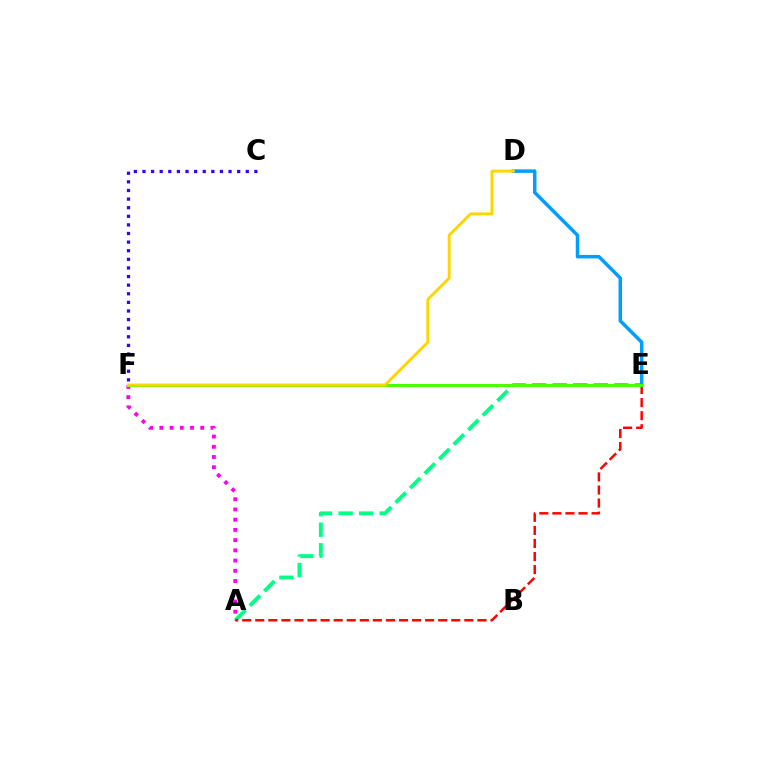{('A', 'E'): [{'color': '#00ff86', 'line_style': 'dashed', 'thickness': 2.79}, {'color': '#ff0000', 'line_style': 'dashed', 'thickness': 1.78}], ('A', 'F'): [{'color': '#ff00ed', 'line_style': 'dotted', 'thickness': 2.78}], ('D', 'E'): [{'color': '#009eff', 'line_style': 'solid', 'thickness': 2.51}], ('C', 'F'): [{'color': '#3700ff', 'line_style': 'dotted', 'thickness': 2.34}], ('E', 'F'): [{'color': '#4fff00', 'line_style': 'solid', 'thickness': 2.16}], ('D', 'F'): [{'color': '#ffd500', 'line_style': 'solid', 'thickness': 2.09}]}